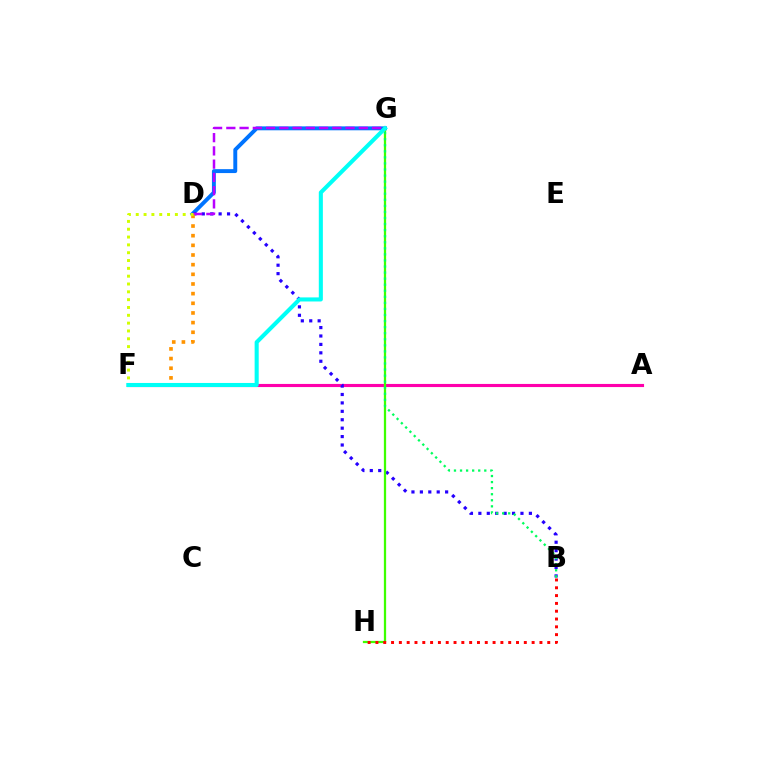{('A', 'F'): [{'color': '#ff00ac', 'line_style': 'solid', 'thickness': 2.25}], ('D', 'G'): [{'color': '#0074ff', 'line_style': 'solid', 'thickness': 2.82}, {'color': '#b900ff', 'line_style': 'dashed', 'thickness': 1.8}], ('B', 'D'): [{'color': '#2500ff', 'line_style': 'dotted', 'thickness': 2.29}], ('D', 'F'): [{'color': '#ff9400', 'line_style': 'dotted', 'thickness': 2.62}, {'color': '#d1ff00', 'line_style': 'dotted', 'thickness': 2.13}], ('G', 'H'): [{'color': '#3dff00', 'line_style': 'solid', 'thickness': 1.62}], ('B', 'G'): [{'color': '#00ff5c', 'line_style': 'dotted', 'thickness': 1.65}], ('F', 'G'): [{'color': '#00fff6', 'line_style': 'solid', 'thickness': 2.93}], ('B', 'H'): [{'color': '#ff0000', 'line_style': 'dotted', 'thickness': 2.12}]}